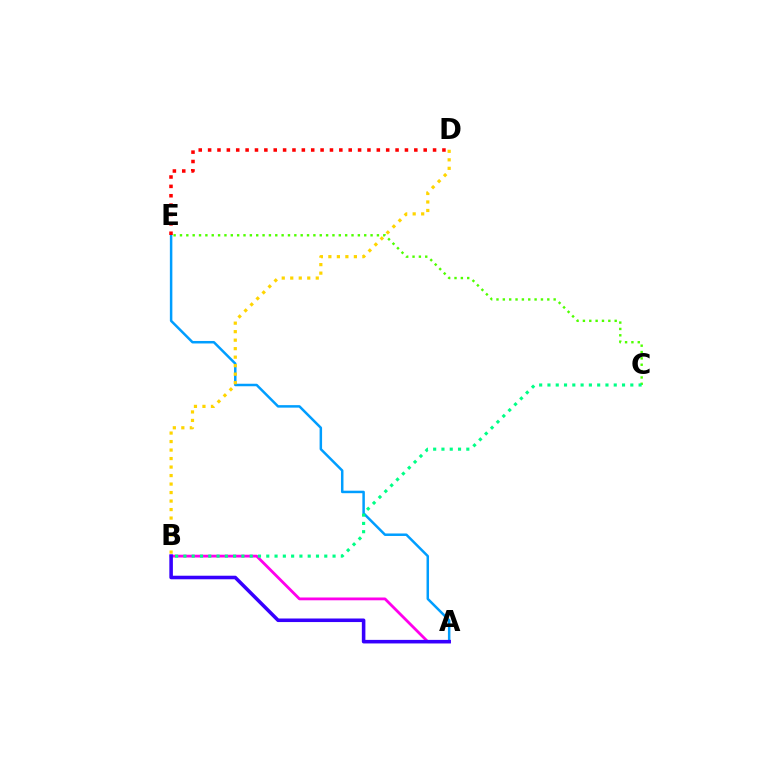{('A', 'E'): [{'color': '#009eff', 'line_style': 'solid', 'thickness': 1.8}], ('A', 'B'): [{'color': '#ff00ed', 'line_style': 'solid', 'thickness': 2.01}, {'color': '#3700ff', 'line_style': 'solid', 'thickness': 2.56}], ('B', 'D'): [{'color': '#ffd500', 'line_style': 'dotted', 'thickness': 2.31}], ('D', 'E'): [{'color': '#ff0000', 'line_style': 'dotted', 'thickness': 2.55}], ('C', 'E'): [{'color': '#4fff00', 'line_style': 'dotted', 'thickness': 1.73}], ('B', 'C'): [{'color': '#00ff86', 'line_style': 'dotted', 'thickness': 2.25}]}